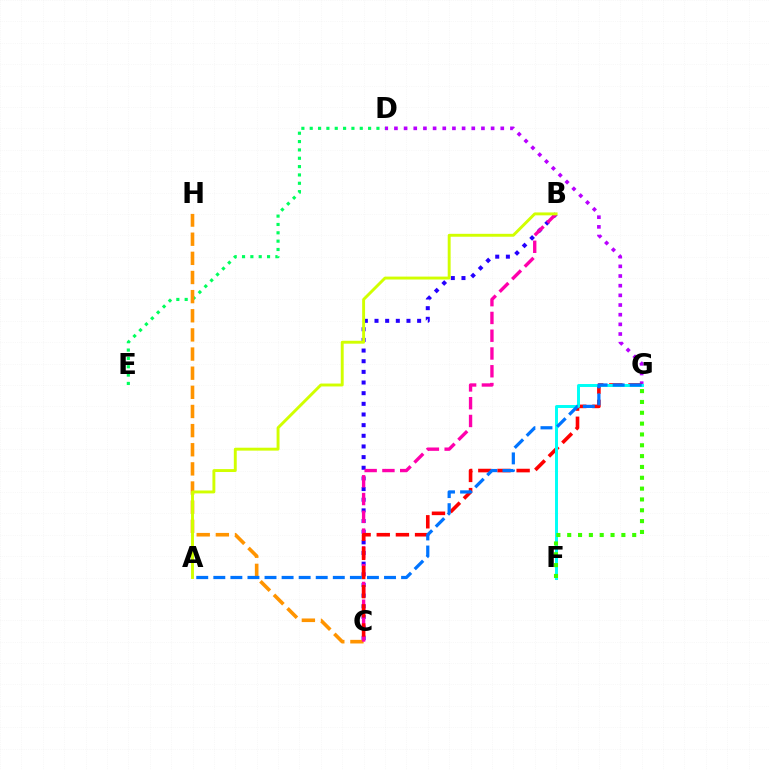{('D', 'G'): [{'color': '#b900ff', 'line_style': 'dotted', 'thickness': 2.63}], ('B', 'C'): [{'color': '#2500ff', 'line_style': 'dotted', 'thickness': 2.9}, {'color': '#ff00ac', 'line_style': 'dashed', 'thickness': 2.41}], ('D', 'E'): [{'color': '#00ff5c', 'line_style': 'dotted', 'thickness': 2.27}], ('C', 'H'): [{'color': '#ff9400', 'line_style': 'dashed', 'thickness': 2.6}], ('A', 'B'): [{'color': '#d1ff00', 'line_style': 'solid', 'thickness': 2.1}], ('C', 'G'): [{'color': '#ff0000', 'line_style': 'dashed', 'thickness': 2.6}], ('F', 'G'): [{'color': '#00fff6', 'line_style': 'solid', 'thickness': 2.13}, {'color': '#3dff00', 'line_style': 'dotted', 'thickness': 2.94}], ('A', 'G'): [{'color': '#0074ff', 'line_style': 'dashed', 'thickness': 2.32}]}